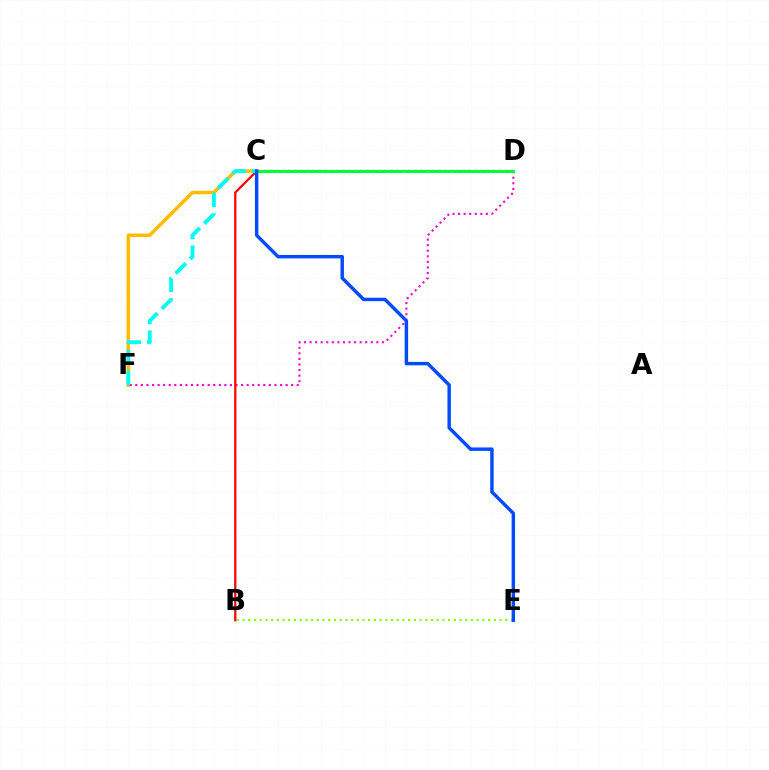{('C', 'F'): [{'color': '#ffbd00', 'line_style': 'solid', 'thickness': 2.57}, {'color': '#00fff6', 'line_style': 'dashed', 'thickness': 2.79}], ('D', 'F'): [{'color': '#ff00cf', 'line_style': 'dotted', 'thickness': 1.51}], ('C', 'D'): [{'color': '#7200ff', 'line_style': 'dotted', 'thickness': 1.64}, {'color': '#00ff39', 'line_style': 'solid', 'thickness': 2.21}], ('B', 'E'): [{'color': '#84ff00', 'line_style': 'dotted', 'thickness': 1.55}], ('B', 'C'): [{'color': '#ff0000', 'line_style': 'solid', 'thickness': 1.62}], ('C', 'E'): [{'color': '#004bff', 'line_style': 'solid', 'thickness': 2.47}]}